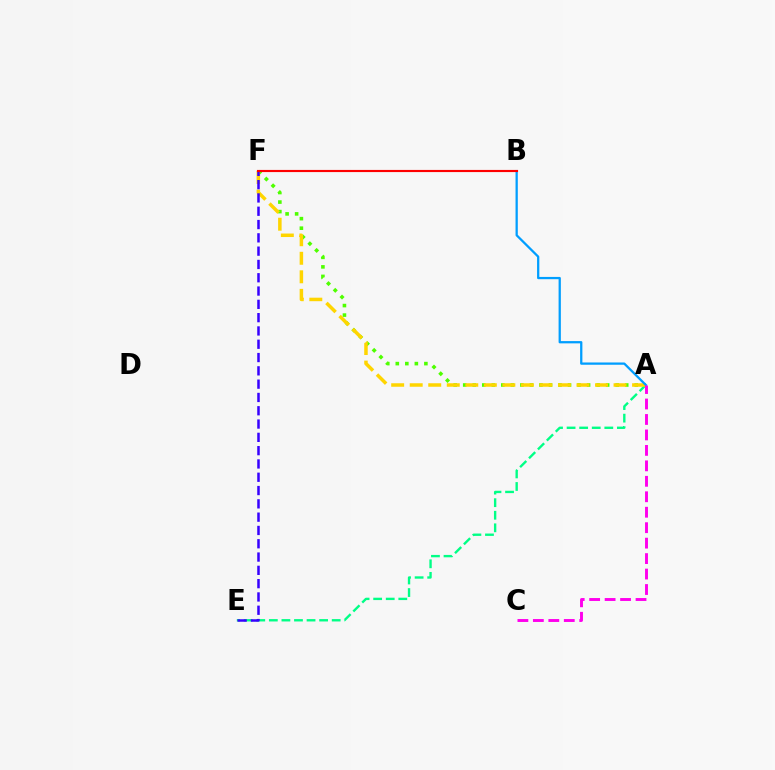{('A', 'F'): [{'color': '#4fff00', 'line_style': 'dotted', 'thickness': 2.59}, {'color': '#ffd500', 'line_style': 'dashed', 'thickness': 2.52}], ('A', 'E'): [{'color': '#00ff86', 'line_style': 'dashed', 'thickness': 1.71}], ('E', 'F'): [{'color': '#3700ff', 'line_style': 'dashed', 'thickness': 1.81}], ('A', 'B'): [{'color': '#009eff', 'line_style': 'solid', 'thickness': 1.63}], ('B', 'F'): [{'color': '#ff0000', 'line_style': 'solid', 'thickness': 1.54}], ('A', 'C'): [{'color': '#ff00ed', 'line_style': 'dashed', 'thickness': 2.1}]}